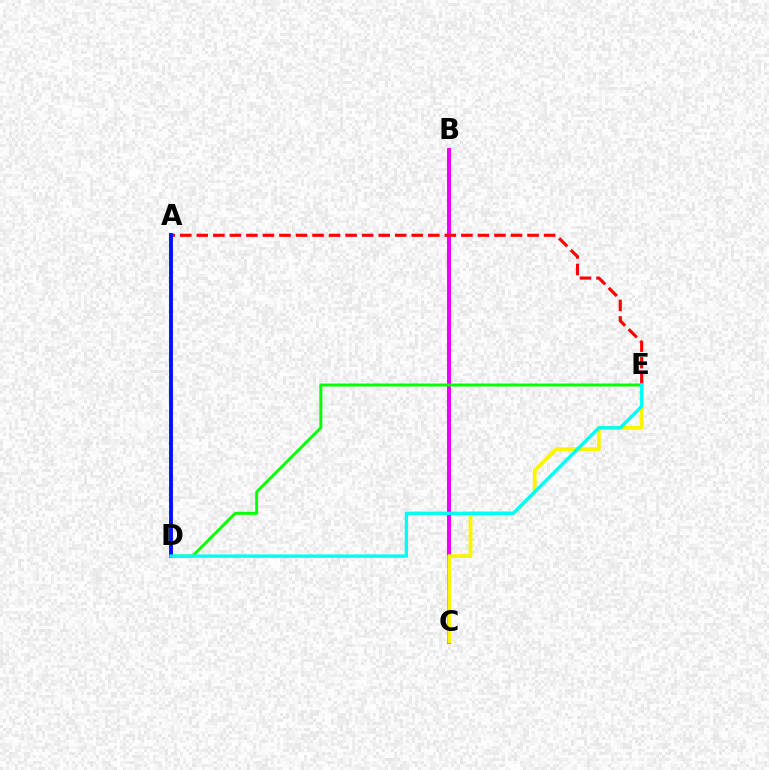{('B', 'C'): [{'color': '#ee00ff', 'line_style': 'solid', 'thickness': 2.89}], ('C', 'E'): [{'color': '#fcf500', 'line_style': 'solid', 'thickness': 2.72}], ('A', 'E'): [{'color': '#ff0000', 'line_style': 'dashed', 'thickness': 2.25}], ('D', 'E'): [{'color': '#08ff00', 'line_style': 'solid', 'thickness': 2.12}, {'color': '#00fff6', 'line_style': 'solid', 'thickness': 2.44}], ('A', 'D'): [{'color': '#0010ff', 'line_style': 'solid', 'thickness': 2.8}]}